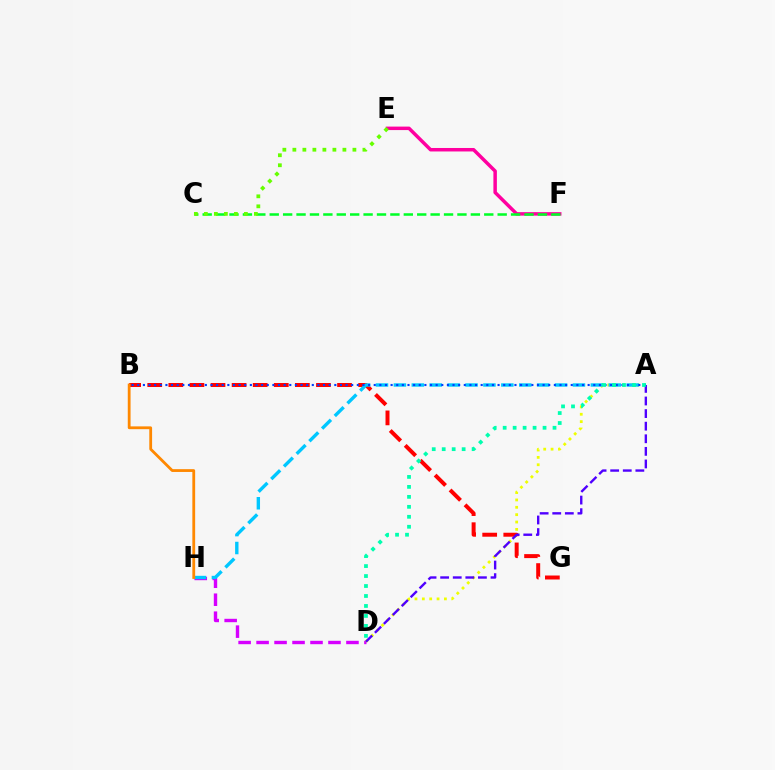{('D', 'H'): [{'color': '#d600ff', 'line_style': 'dashed', 'thickness': 2.44}], ('A', 'D'): [{'color': '#eeff00', 'line_style': 'dotted', 'thickness': 2.0}, {'color': '#4f00ff', 'line_style': 'dashed', 'thickness': 1.71}, {'color': '#00ffaf', 'line_style': 'dotted', 'thickness': 2.71}], ('B', 'G'): [{'color': '#ff0000', 'line_style': 'dashed', 'thickness': 2.87}], ('A', 'H'): [{'color': '#00c7ff', 'line_style': 'dashed', 'thickness': 2.43}], ('A', 'B'): [{'color': '#003fff', 'line_style': 'dotted', 'thickness': 1.53}], ('E', 'F'): [{'color': '#ff00a0', 'line_style': 'solid', 'thickness': 2.51}], ('C', 'F'): [{'color': '#00ff27', 'line_style': 'dashed', 'thickness': 1.82}], ('B', 'H'): [{'color': '#ff8800', 'line_style': 'solid', 'thickness': 2.02}], ('C', 'E'): [{'color': '#66ff00', 'line_style': 'dotted', 'thickness': 2.72}]}